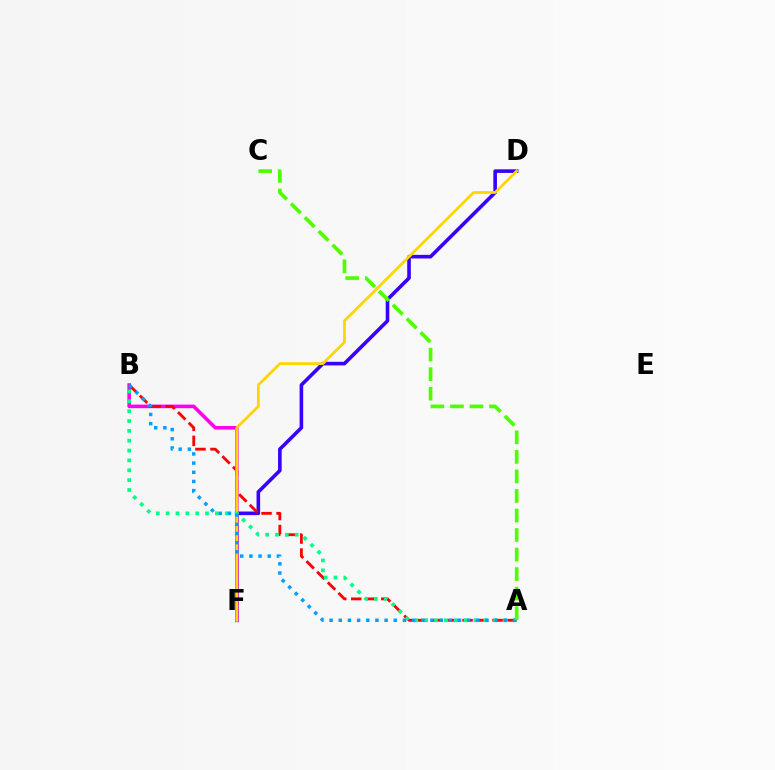{('D', 'F'): [{'color': '#3700ff', 'line_style': 'solid', 'thickness': 2.59}, {'color': '#ffd500', 'line_style': 'solid', 'thickness': 1.99}], ('B', 'F'): [{'color': '#ff00ed', 'line_style': 'solid', 'thickness': 2.58}], ('A', 'B'): [{'color': '#ff0000', 'line_style': 'dashed', 'thickness': 2.04}, {'color': '#00ff86', 'line_style': 'dotted', 'thickness': 2.68}, {'color': '#009eff', 'line_style': 'dotted', 'thickness': 2.49}], ('A', 'C'): [{'color': '#4fff00', 'line_style': 'dashed', 'thickness': 2.65}]}